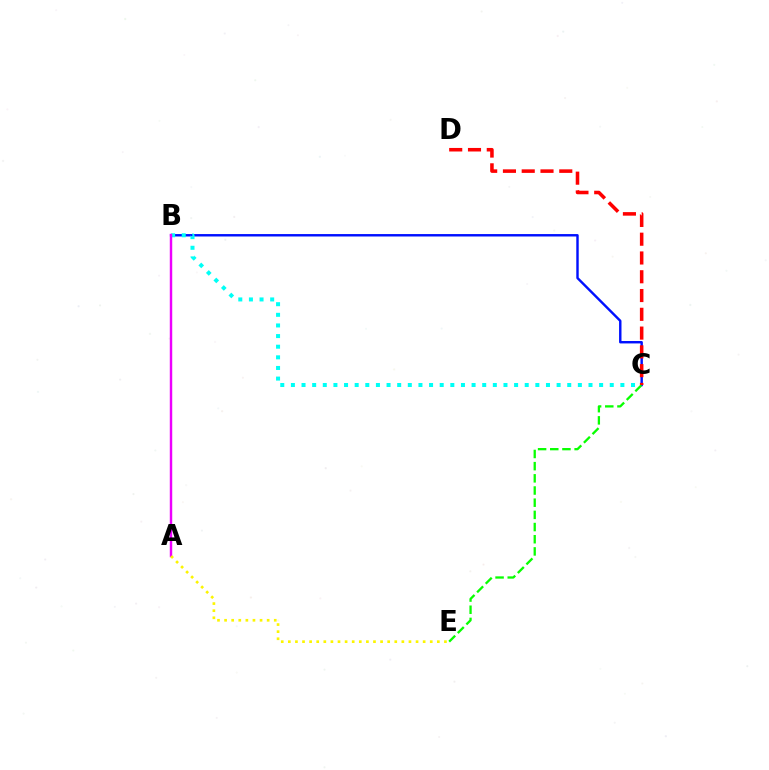{('B', 'C'): [{'color': '#0010ff', 'line_style': 'solid', 'thickness': 1.74}, {'color': '#00fff6', 'line_style': 'dotted', 'thickness': 2.89}], ('A', 'B'): [{'color': '#ee00ff', 'line_style': 'solid', 'thickness': 1.76}], ('C', 'D'): [{'color': '#ff0000', 'line_style': 'dashed', 'thickness': 2.55}], ('C', 'E'): [{'color': '#08ff00', 'line_style': 'dashed', 'thickness': 1.65}], ('A', 'E'): [{'color': '#fcf500', 'line_style': 'dotted', 'thickness': 1.93}]}